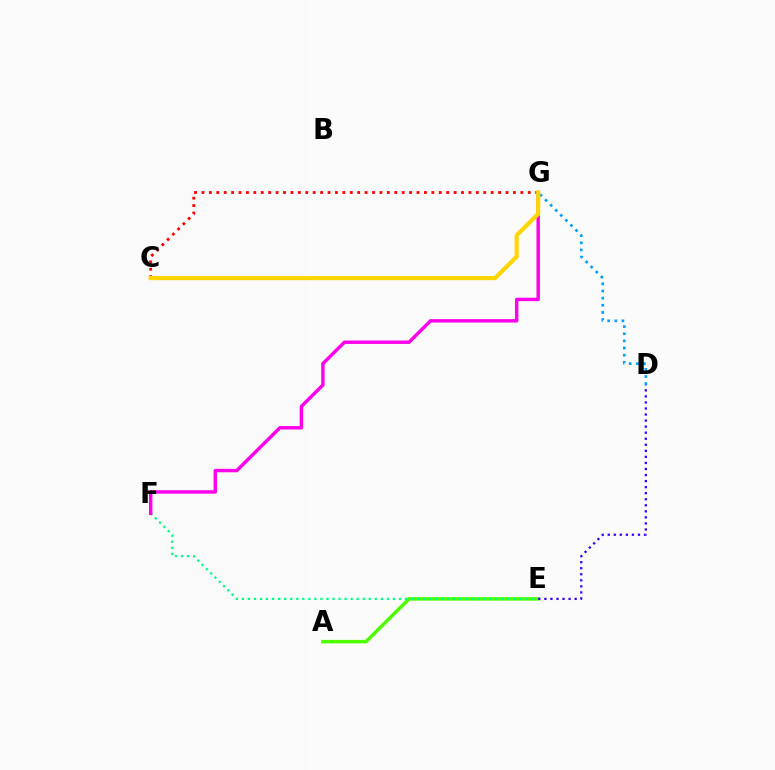{('A', 'E'): [{'color': '#4fff00', 'line_style': 'solid', 'thickness': 2.53}], ('C', 'G'): [{'color': '#ff0000', 'line_style': 'dotted', 'thickness': 2.01}, {'color': '#ffd500', 'line_style': 'solid', 'thickness': 3.0}], ('E', 'F'): [{'color': '#00ff86', 'line_style': 'dotted', 'thickness': 1.64}], ('D', 'G'): [{'color': '#009eff', 'line_style': 'dotted', 'thickness': 1.94}], ('F', 'G'): [{'color': '#ff00ed', 'line_style': 'solid', 'thickness': 2.47}], ('D', 'E'): [{'color': '#3700ff', 'line_style': 'dotted', 'thickness': 1.64}]}